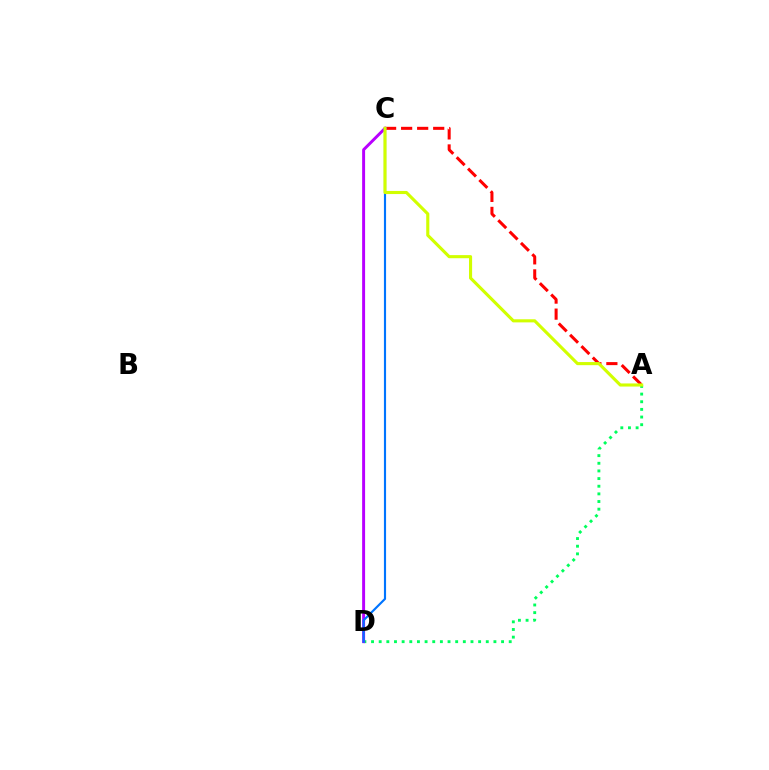{('A', 'D'): [{'color': '#00ff5c', 'line_style': 'dotted', 'thickness': 2.08}], ('A', 'C'): [{'color': '#ff0000', 'line_style': 'dashed', 'thickness': 2.18}, {'color': '#d1ff00', 'line_style': 'solid', 'thickness': 2.24}], ('C', 'D'): [{'color': '#b900ff', 'line_style': 'solid', 'thickness': 2.12}, {'color': '#0074ff', 'line_style': 'solid', 'thickness': 1.55}]}